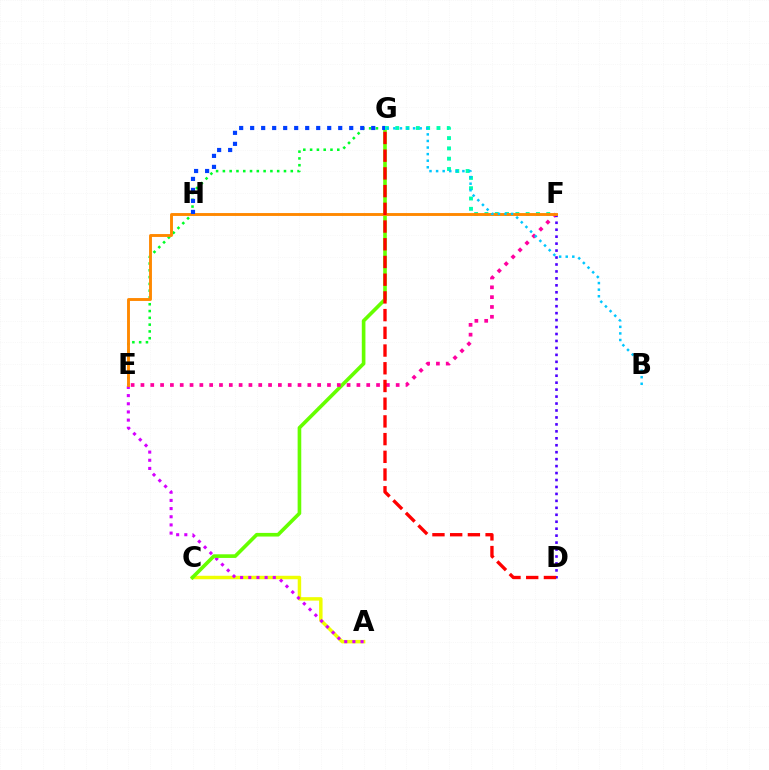{('A', 'C'): [{'color': '#eeff00', 'line_style': 'solid', 'thickness': 2.49}], ('A', 'E'): [{'color': '#d600ff', 'line_style': 'dotted', 'thickness': 2.22}], ('C', 'G'): [{'color': '#66ff00', 'line_style': 'solid', 'thickness': 2.62}], ('E', 'F'): [{'color': '#ff00a0', 'line_style': 'dotted', 'thickness': 2.67}, {'color': '#ff8800', 'line_style': 'solid', 'thickness': 2.08}], ('E', 'G'): [{'color': '#00ff27', 'line_style': 'dotted', 'thickness': 1.84}], ('F', 'G'): [{'color': '#00ffaf', 'line_style': 'dotted', 'thickness': 2.8}], ('D', 'F'): [{'color': '#4f00ff', 'line_style': 'dotted', 'thickness': 1.89}], ('G', 'H'): [{'color': '#003fff', 'line_style': 'dotted', 'thickness': 2.99}], ('B', 'G'): [{'color': '#00c7ff', 'line_style': 'dotted', 'thickness': 1.79}], ('D', 'G'): [{'color': '#ff0000', 'line_style': 'dashed', 'thickness': 2.41}]}